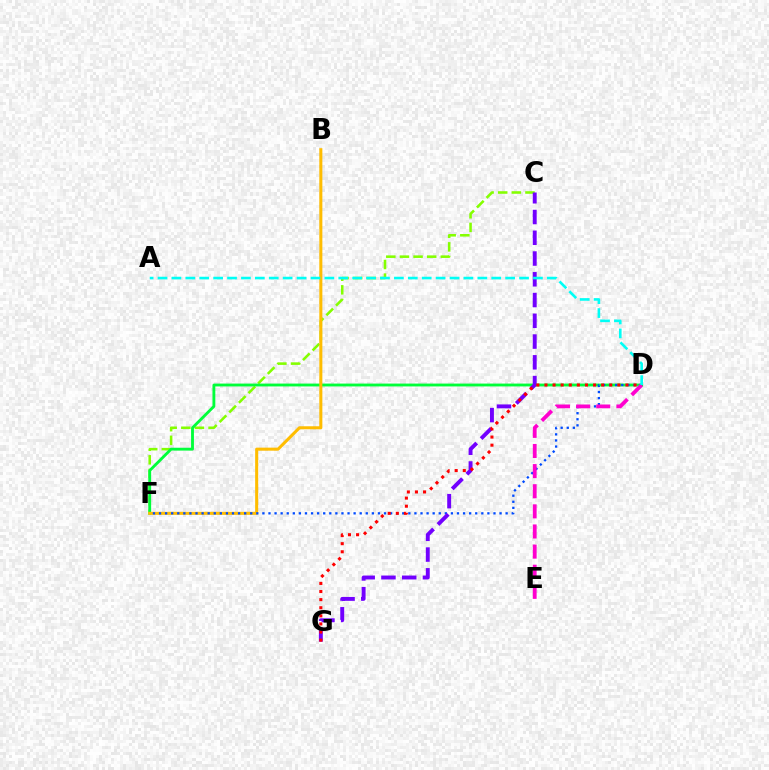{('C', 'F'): [{'color': '#84ff00', 'line_style': 'dashed', 'thickness': 1.85}], ('D', 'F'): [{'color': '#00ff39', 'line_style': 'solid', 'thickness': 2.05}, {'color': '#004bff', 'line_style': 'dotted', 'thickness': 1.65}], ('B', 'F'): [{'color': '#ffbd00', 'line_style': 'solid', 'thickness': 2.19}], ('C', 'G'): [{'color': '#7200ff', 'line_style': 'dashed', 'thickness': 2.82}], ('D', 'G'): [{'color': '#ff0000', 'line_style': 'dotted', 'thickness': 2.2}], ('D', 'E'): [{'color': '#ff00cf', 'line_style': 'dashed', 'thickness': 2.73}], ('A', 'D'): [{'color': '#00fff6', 'line_style': 'dashed', 'thickness': 1.89}]}